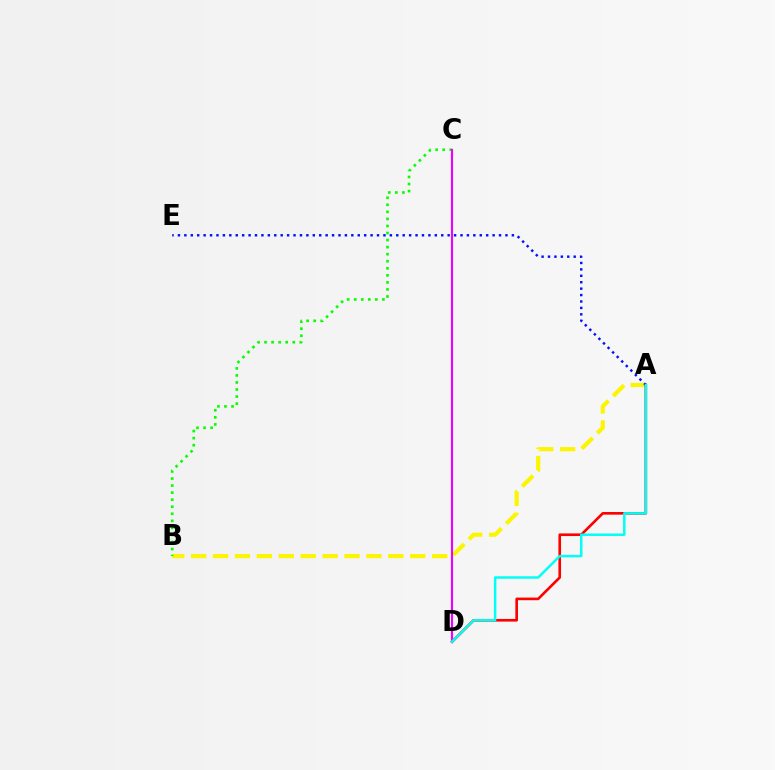{('A', 'B'): [{'color': '#fcf500', 'line_style': 'dashed', 'thickness': 2.98}], ('A', 'D'): [{'color': '#ff0000', 'line_style': 'solid', 'thickness': 1.9}, {'color': '#00fff6', 'line_style': 'solid', 'thickness': 1.78}], ('B', 'C'): [{'color': '#08ff00', 'line_style': 'dotted', 'thickness': 1.92}], ('C', 'D'): [{'color': '#ee00ff', 'line_style': 'solid', 'thickness': 1.53}], ('A', 'E'): [{'color': '#0010ff', 'line_style': 'dotted', 'thickness': 1.74}]}